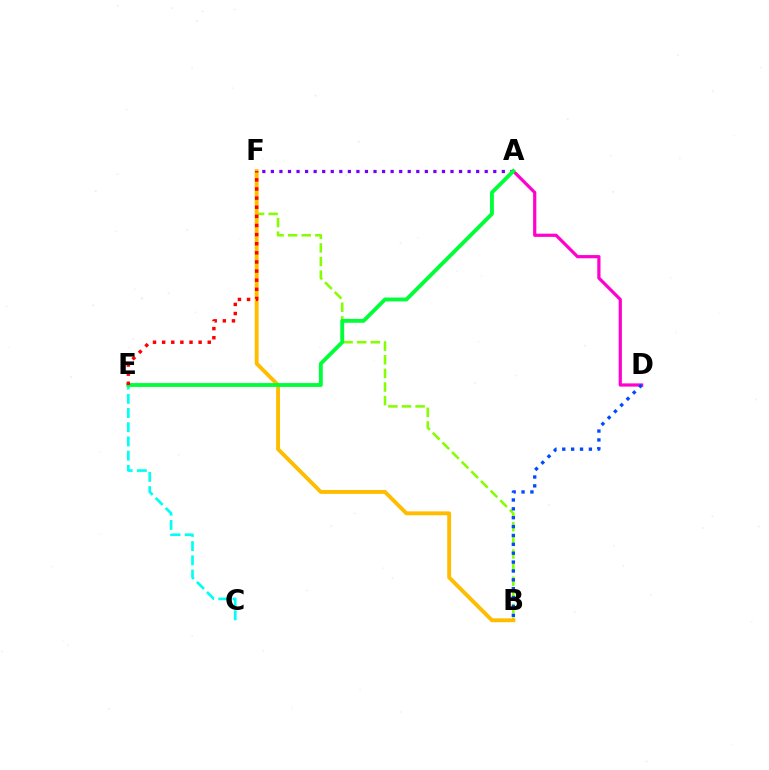{('A', 'F'): [{'color': '#7200ff', 'line_style': 'dotted', 'thickness': 2.32}], ('B', 'F'): [{'color': '#84ff00', 'line_style': 'dashed', 'thickness': 1.85}, {'color': '#ffbd00', 'line_style': 'solid', 'thickness': 2.8}], ('A', 'D'): [{'color': '#ff00cf', 'line_style': 'solid', 'thickness': 2.31}], ('C', 'E'): [{'color': '#00fff6', 'line_style': 'dashed', 'thickness': 1.93}], ('A', 'E'): [{'color': '#00ff39', 'line_style': 'solid', 'thickness': 2.78}], ('E', 'F'): [{'color': '#ff0000', 'line_style': 'dotted', 'thickness': 2.48}], ('B', 'D'): [{'color': '#004bff', 'line_style': 'dotted', 'thickness': 2.41}]}